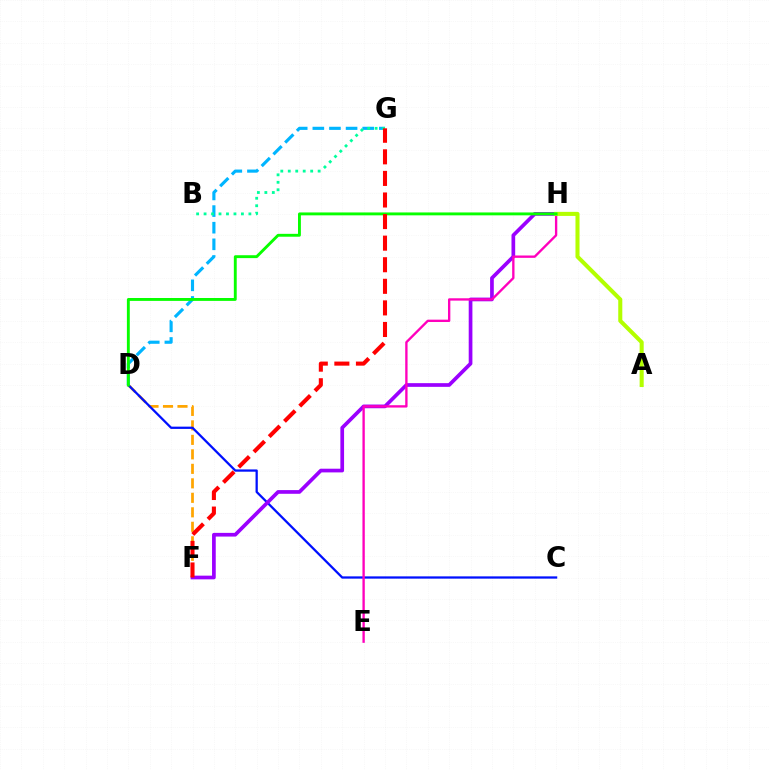{('D', 'G'): [{'color': '#00b5ff', 'line_style': 'dashed', 'thickness': 2.26}], ('B', 'G'): [{'color': '#00ff9d', 'line_style': 'dotted', 'thickness': 2.03}], ('D', 'F'): [{'color': '#ffa500', 'line_style': 'dashed', 'thickness': 1.97}], ('C', 'D'): [{'color': '#0010ff', 'line_style': 'solid', 'thickness': 1.63}], ('F', 'H'): [{'color': '#9b00ff', 'line_style': 'solid', 'thickness': 2.66}], ('E', 'H'): [{'color': '#ff00bd', 'line_style': 'solid', 'thickness': 1.69}], ('A', 'H'): [{'color': '#b3ff00', 'line_style': 'solid', 'thickness': 2.92}], ('D', 'H'): [{'color': '#08ff00', 'line_style': 'solid', 'thickness': 2.08}], ('F', 'G'): [{'color': '#ff0000', 'line_style': 'dashed', 'thickness': 2.93}]}